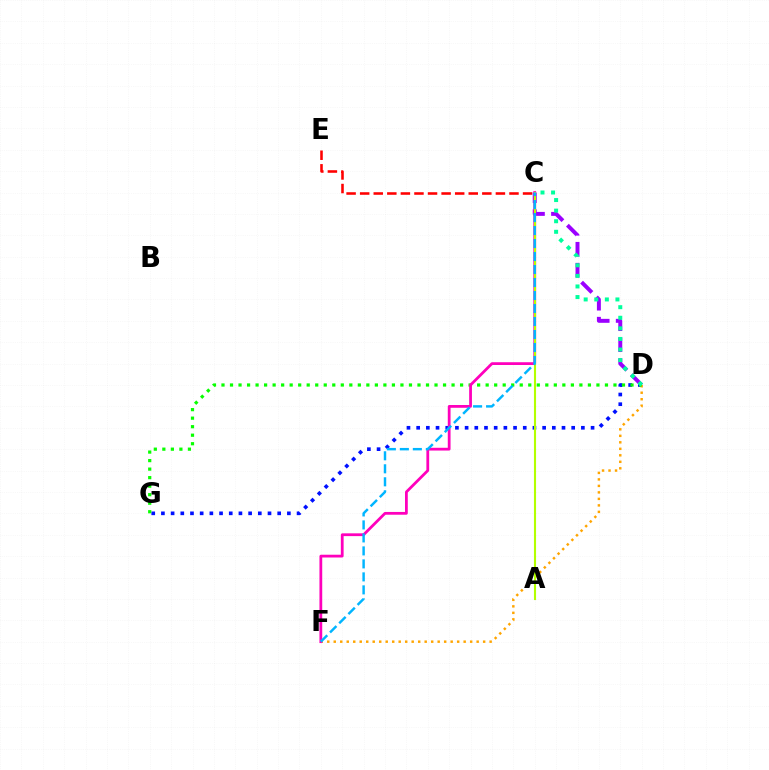{('C', 'E'): [{'color': '#ff0000', 'line_style': 'dashed', 'thickness': 1.84}], ('D', 'G'): [{'color': '#0010ff', 'line_style': 'dotted', 'thickness': 2.63}, {'color': '#08ff00', 'line_style': 'dotted', 'thickness': 2.32}], ('C', 'D'): [{'color': '#9b00ff', 'line_style': 'dashed', 'thickness': 2.85}, {'color': '#00ff9d', 'line_style': 'dotted', 'thickness': 2.88}], ('D', 'F'): [{'color': '#ffa500', 'line_style': 'dotted', 'thickness': 1.76}], ('C', 'F'): [{'color': '#ff00bd', 'line_style': 'solid', 'thickness': 2.0}, {'color': '#00b5ff', 'line_style': 'dashed', 'thickness': 1.77}], ('A', 'C'): [{'color': '#b3ff00', 'line_style': 'solid', 'thickness': 1.52}]}